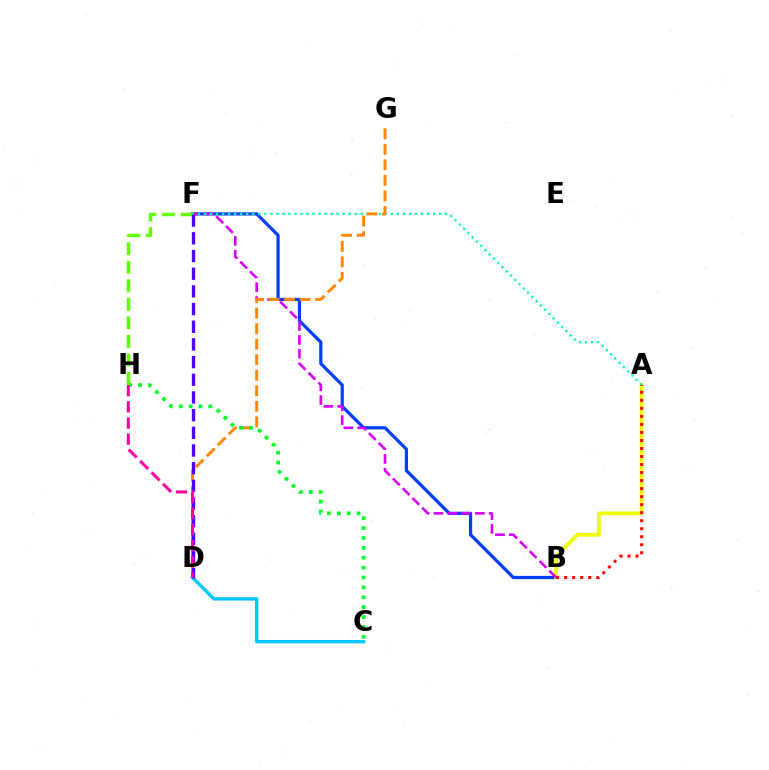{('B', 'F'): [{'color': '#003fff', 'line_style': 'solid', 'thickness': 2.31}, {'color': '#d600ff', 'line_style': 'dashed', 'thickness': 1.88}], ('A', 'B'): [{'color': '#eeff00', 'line_style': 'solid', 'thickness': 2.67}, {'color': '#ff0000', 'line_style': 'dotted', 'thickness': 2.18}], ('A', 'F'): [{'color': '#00ffaf', 'line_style': 'dotted', 'thickness': 1.64}], ('D', 'G'): [{'color': '#ff8800', 'line_style': 'dashed', 'thickness': 2.11}], ('C', 'H'): [{'color': '#00ff27', 'line_style': 'dotted', 'thickness': 2.69}], ('C', 'D'): [{'color': '#00c7ff', 'line_style': 'solid', 'thickness': 2.44}], ('F', 'H'): [{'color': '#66ff00', 'line_style': 'dashed', 'thickness': 2.52}], ('D', 'F'): [{'color': '#4f00ff', 'line_style': 'dashed', 'thickness': 2.4}], ('D', 'H'): [{'color': '#ff00a0', 'line_style': 'dashed', 'thickness': 2.2}]}